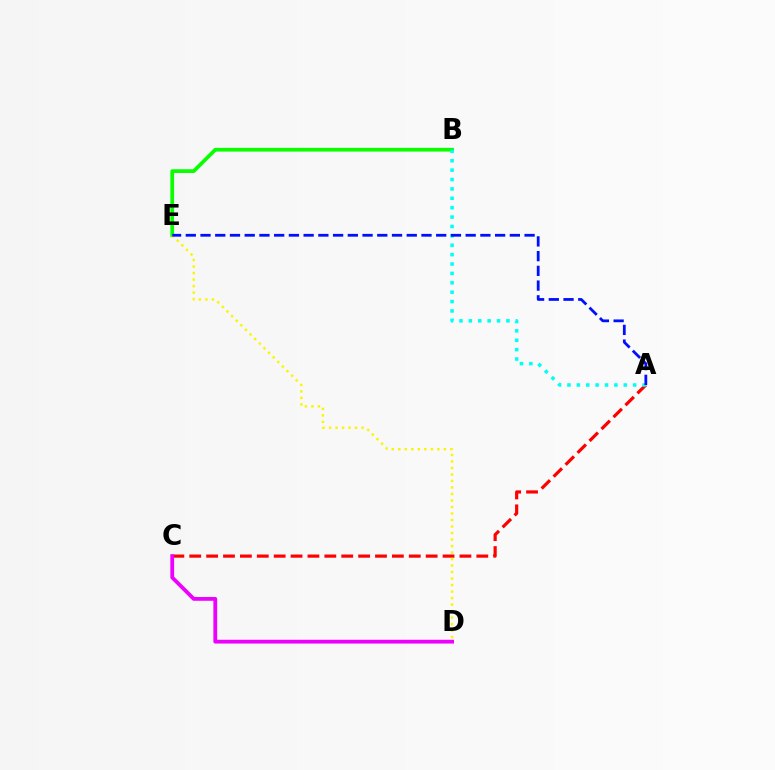{('B', 'E'): [{'color': '#08ff00', 'line_style': 'solid', 'thickness': 2.68}], ('A', 'C'): [{'color': '#ff0000', 'line_style': 'dashed', 'thickness': 2.29}], ('C', 'D'): [{'color': '#ee00ff', 'line_style': 'solid', 'thickness': 2.73}], ('A', 'B'): [{'color': '#00fff6', 'line_style': 'dotted', 'thickness': 2.55}], ('D', 'E'): [{'color': '#fcf500', 'line_style': 'dotted', 'thickness': 1.77}], ('A', 'E'): [{'color': '#0010ff', 'line_style': 'dashed', 'thickness': 2.0}]}